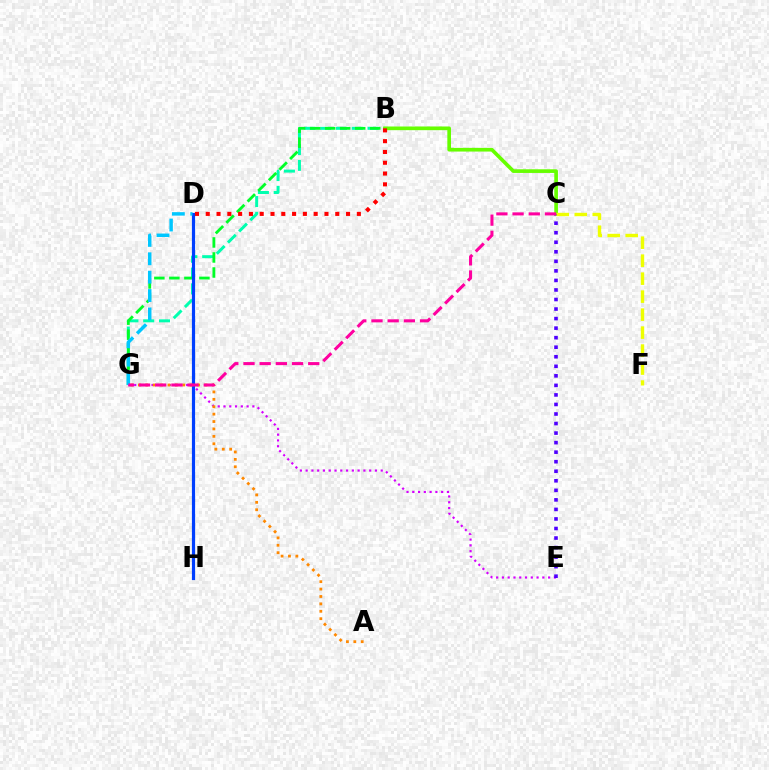{('E', 'G'): [{'color': '#d600ff', 'line_style': 'dotted', 'thickness': 1.57}], ('B', 'G'): [{'color': '#00ffaf', 'line_style': 'dashed', 'thickness': 2.15}, {'color': '#00ff27', 'line_style': 'dashed', 'thickness': 2.04}], ('D', 'H'): [{'color': '#003fff', 'line_style': 'solid', 'thickness': 2.29}], ('D', 'G'): [{'color': '#00c7ff', 'line_style': 'dashed', 'thickness': 2.5}], ('B', 'C'): [{'color': '#66ff00', 'line_style': 'solid', 'thickness': 2.64}], ('B', 'D'): [{'color': '#ff0000', 'line_style': 'dotted', 'thickness': 2.93}], ('C', 'E'): [{'color': '#4f00ff', 'line_style': 'dotted', 'thickness': 2.59}], ('C', 'F'): [{'color': '#eeff00', 'line_style': 'dashed', 'thickness': 2.44}], ('A', 'G'): [{'color': '#ff8800', 'line_style': 'dotted', 'thickness': 2.01}], ('C', 'G'): [{'color': '#ff00a0', 'line_style': 'dashed', 'thickness': 2.2}]}